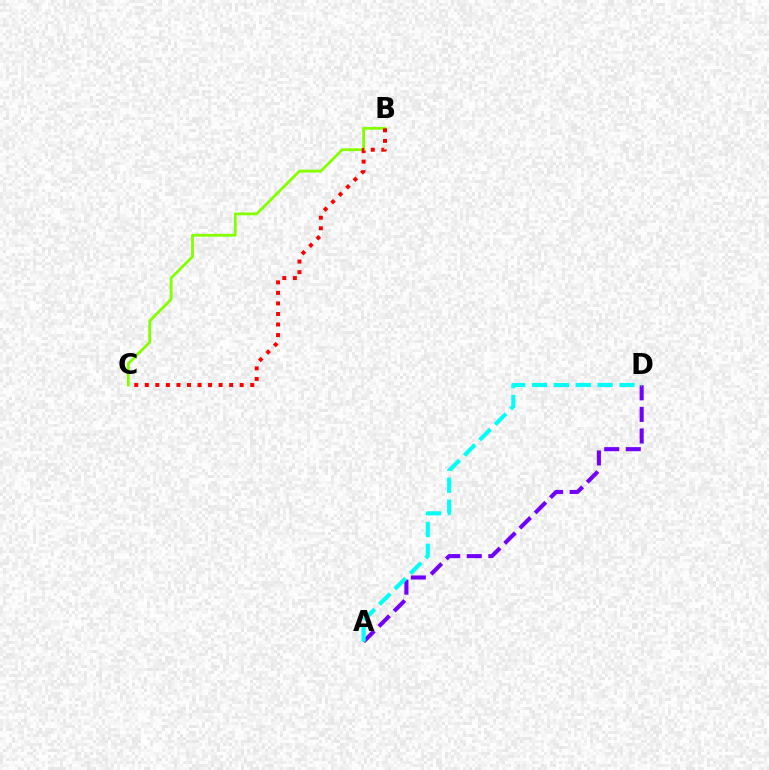{('A', 'D'): [{'color': '#7200ff', 'line_style': 'dashed', 'thickness': 2.93}, {'color': '#00fff6', 'line_style': 'dashed', 'thickness': 2.97}], ('B', 'C'): [{'color': '#84ff00', 'line_style': 'solid', 'thickness': 2.01}, {'color': '#ff0000', 'line_style': 'dotted', 'thickness': 2.86}]}